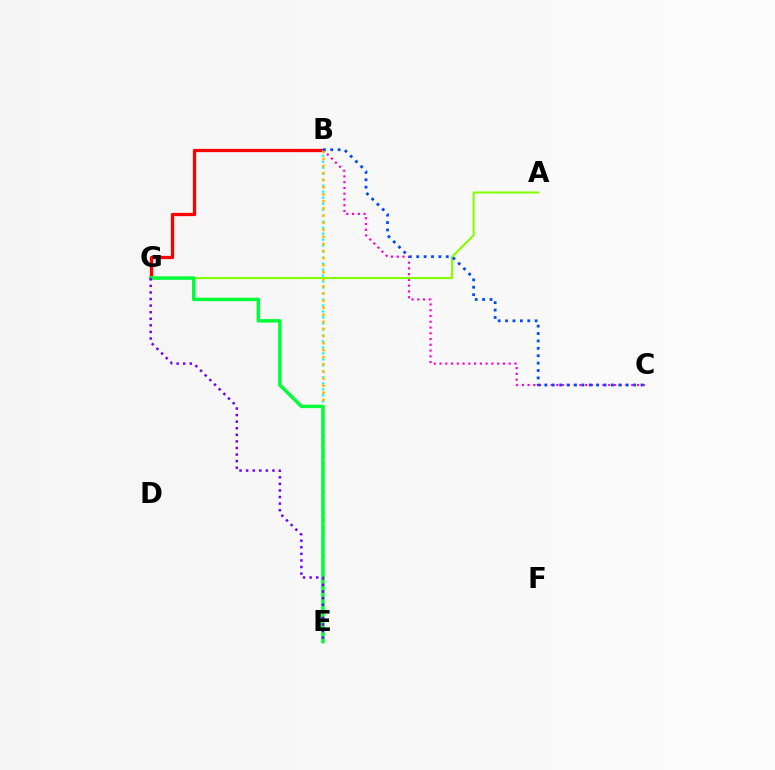{('B', 'G'): [{'color': '#ff0000', 'line_style': 'solid', 'thickness': 2.36}], ('B', 'C'): [{'color': '#ff00cf', 'line_style': 'dotted', 'thickness': 1.57}, {'color': '#004bff', 'line_style': 'dotted', 'thickness': 2.01}], ('B', 'E'): [{'color': '#00fff6', 'line_style': 'dotted', 'thickness': 1.63}, {'color': '#ffbd00', 'line_style': 'dotted', 'thickness': 1.92}], ('A', 'G'): [{'color': '#84ff00', 'line_style': 'solid', 'thickness': 1.51}], ('E', 'G'): [{'color': '#00ff39', 'line_style': 'solid', 'thickness': 2.51}, {'color': '#7200ff', 'line_style': 'dotted', 'thickness': 1.79}]}